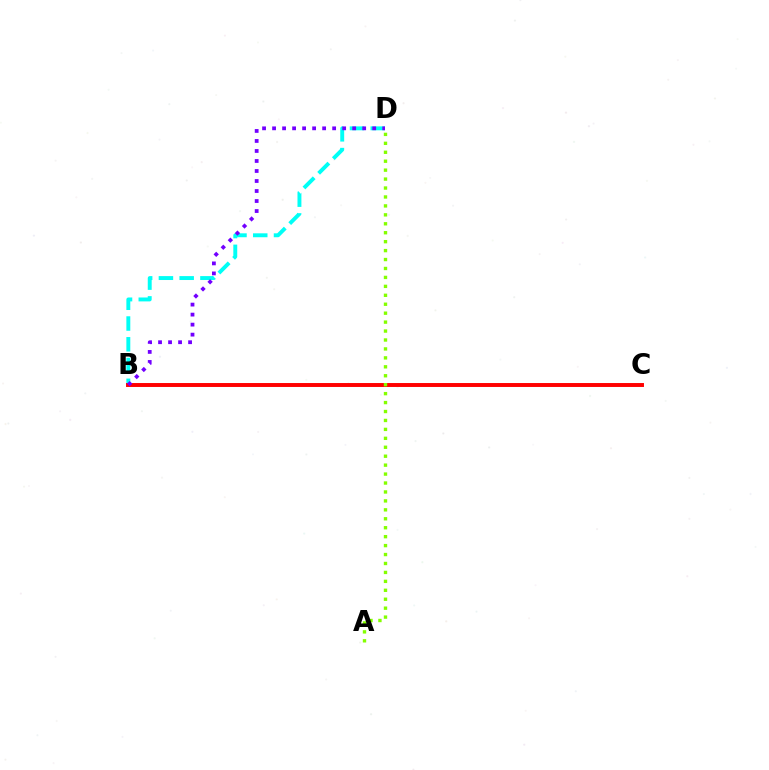{('B', 'D'): [{'color': '#00fff6', 'line_style': 'dashed', 'thickness': 2.82}, {'color': '#7200ff', 'line_style': 'dotted', 'thickness': 2.72}], ('B', 'C'): [{'color': '#ff0000', 'line_style': 'solid', 'thickness': 2.83}], ('A', 'D'): [{'color': '#84ff00', 'line_style': 'dotted', 'thickness': 2.43}]}